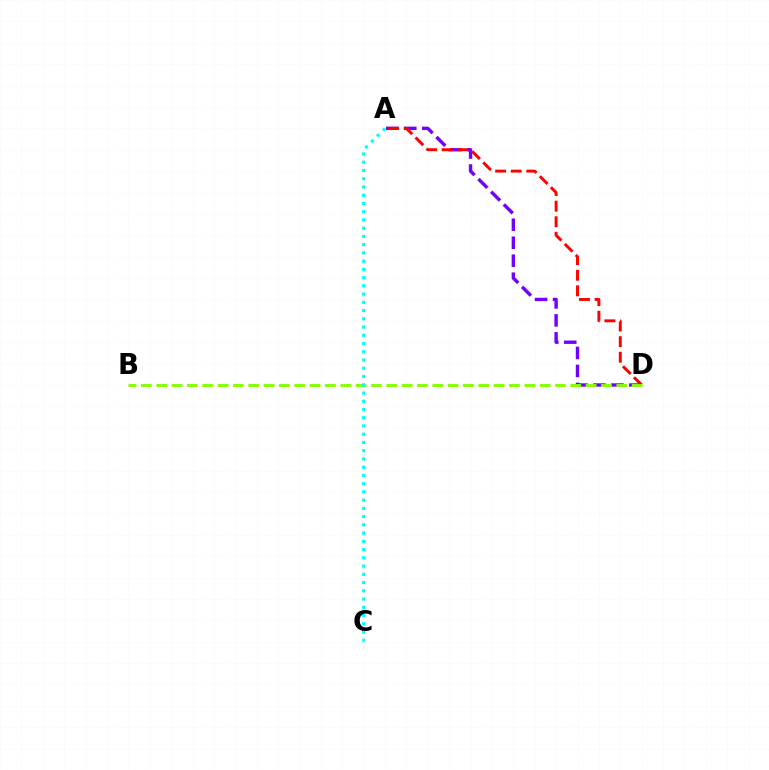{('A', 'D'): [{'color': '#7200ff', 'line_style': 'dashed', 'thickness': 2.44}, {'color': '#ff0000', 'line_style': 'dashed', 'thickness': 2.12}], ('B', 'D'): [{'color': '#84ff00', 'line_style': 'dashed', 'thickness': 2.08}], ('A', 'C'): [{'color': '#00fff6', 'line_style': 'dotted', 'thickness': 2.24}]}